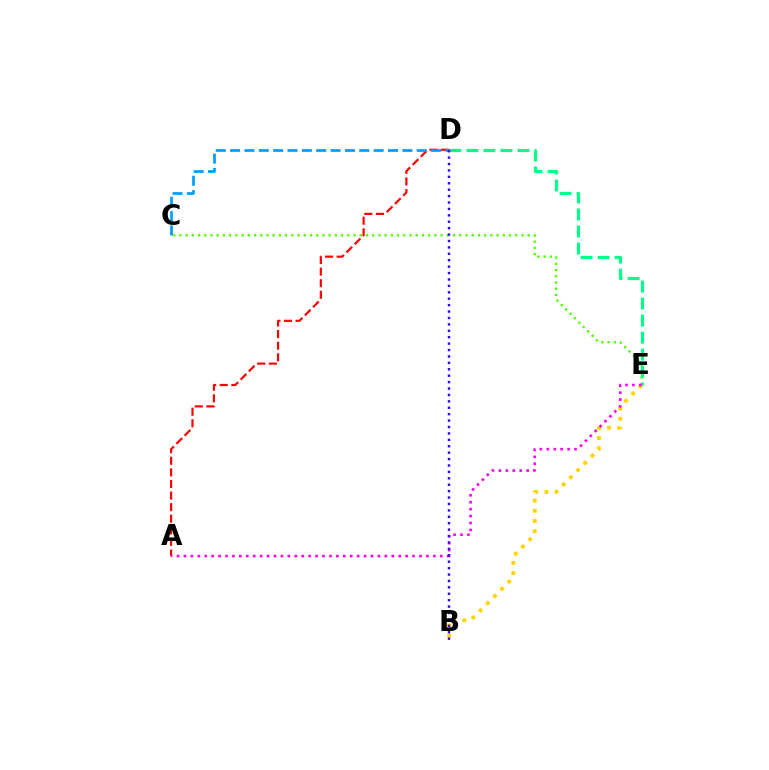{('C', 'E'): [{'color': '#4fff00', 'line_style': 'dotted', 'thickness': 1.69}], ('A', 'D'): [{'color': '#ff0000', 'line_style': 'dashed', 'thickness': 1.57}], ('D', 'E'): [{'color': '#00ff86', 'line_style': 'dashed', 'thickness': 2.31}], ('B', 'E'): [{'color': '#ffd500', 'line_style': 'dotted', 'thickness': 2.76}], ('A', 'E'): [{'color': '#ff00ed', 'line_style': 'dotted', 'thickness': 1.88}], ('C', 'D'): [{'color': '#009eff', 'line_style': 'dashed', 'thickness': 1.95}], ('B', 'D'): [{'color': '#3700ff', 'line_style': 'dotted', 'thickness': 1.74}]}